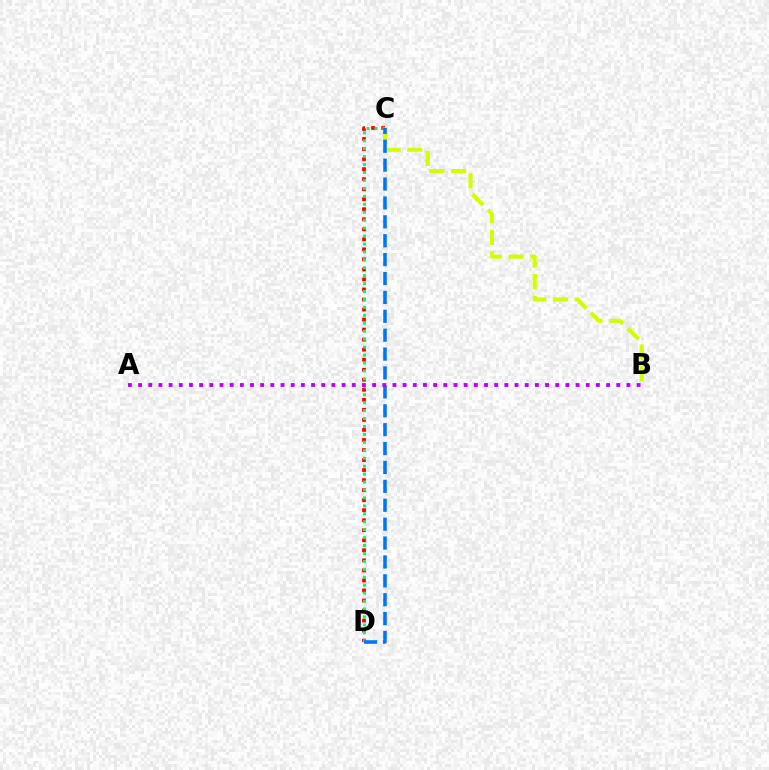{('B', 'C'): [{'color': '#d1ff00', 'line_style': 'dashed', 'thickness': 2.96}], ('C', 'D'): [{'color': '#ff0000', 'line_style': 'dotted', 'thickness': 2.73}, {'color': '#00ff5c', 'line_style': 'dotted', 'thickness': 2.16}, {'color': '#0074ff', 'line_style': 'dashed', 'thickness': 2.57}], ('A', 'B'): [{'color': '#b900ff', 'line_style': 'dotted', 'thickness': 2.76}]}